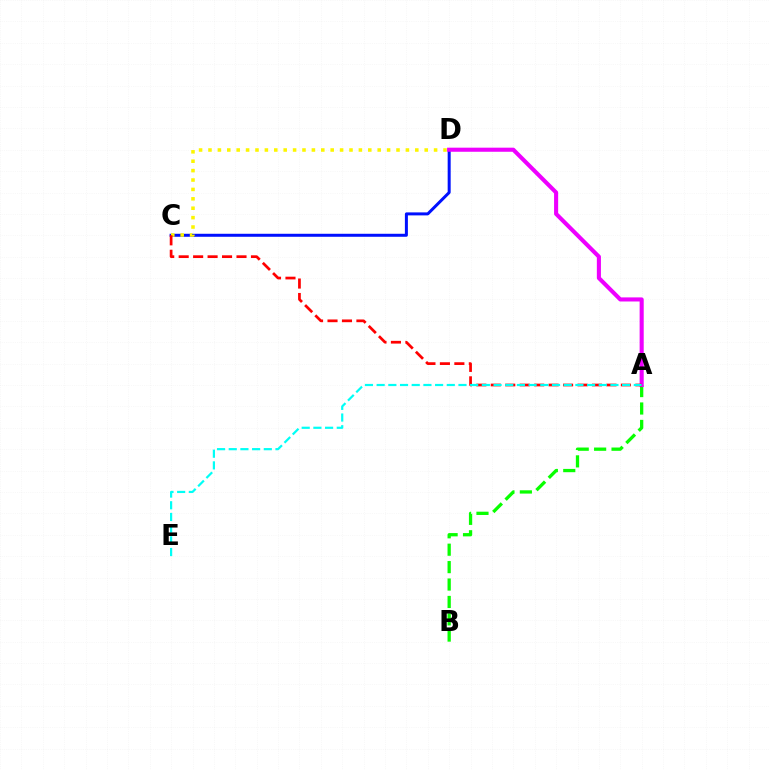{('C', 'D'): [{'color': '#0010ff', 'line_style': 'solid', 'thickness': 2.16}, {'color': '#fcf500', 'line_style': 'dotted', 'thickness': 2.55}], ('A', 'B'): [{'color': '#08ff00', 'line_style': 'dashed', 'thickness': 2.37}], ('A', 'D'): [{'color': '#ee00ff', 'line_style': 'solid', 'thickness': 2.94}], ('A', 'C'): [{'color': '#ff0000', 'line_style': 'dashed', 'thickness': 1.96}], ('A', 'E'): [{'color': '#00fff6', 'line_style': 'dashed', 'thickness': 1.59}]}